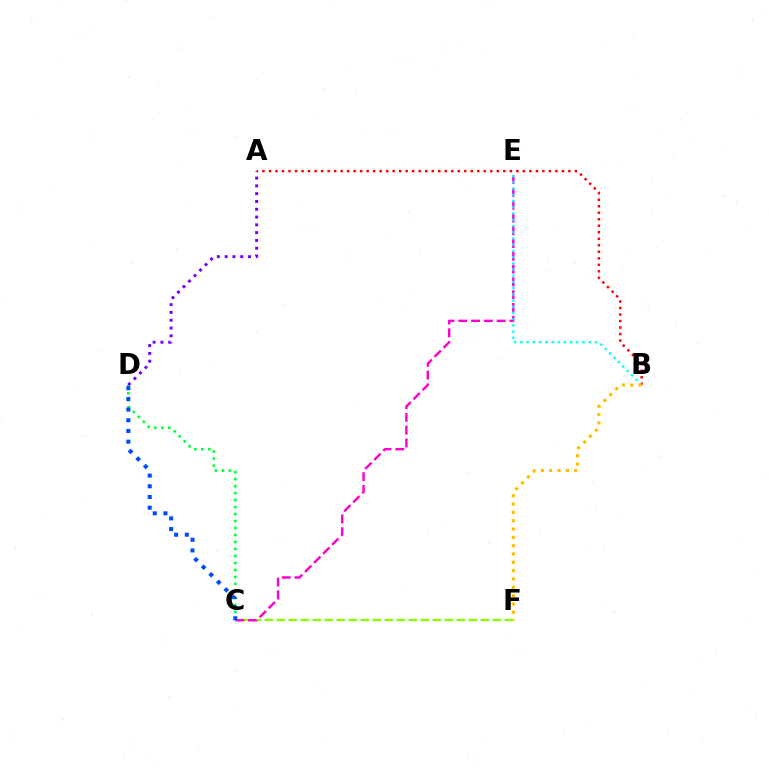{('C', 'F'): [{'color': '#84ff00', 'line_style': 'dashed', 'thickness': 1.63}], ('C', 'E'): [{'color': '#ff00cf', 'line_style': 'dashed', 'thickness': 1.74}], ('C', 'D'): [{'color': '#00ff39', 'line_style': 'dotted', 'thickness': 1.9}, {'color': '#004bff', 'line_style': 'dotted', 'thickness': 2.91}], ('A', 'B'): [{'color': '#ff0000', 'line_style': 'dotted', 'thickness': 1.77}], ('B', 'E'): [{'color': '#00fff6', 'line_style': 'dotted', 'thickness': 1.69}], ('B', 'F'): [{'color': '#ffbd00', 'line_style': 'dotted', 'thickness': 2.26}], ('A', 'D'): [{'color': '#7200ff', 'line_style': 'dotted', 'thickness': 2.12}]}